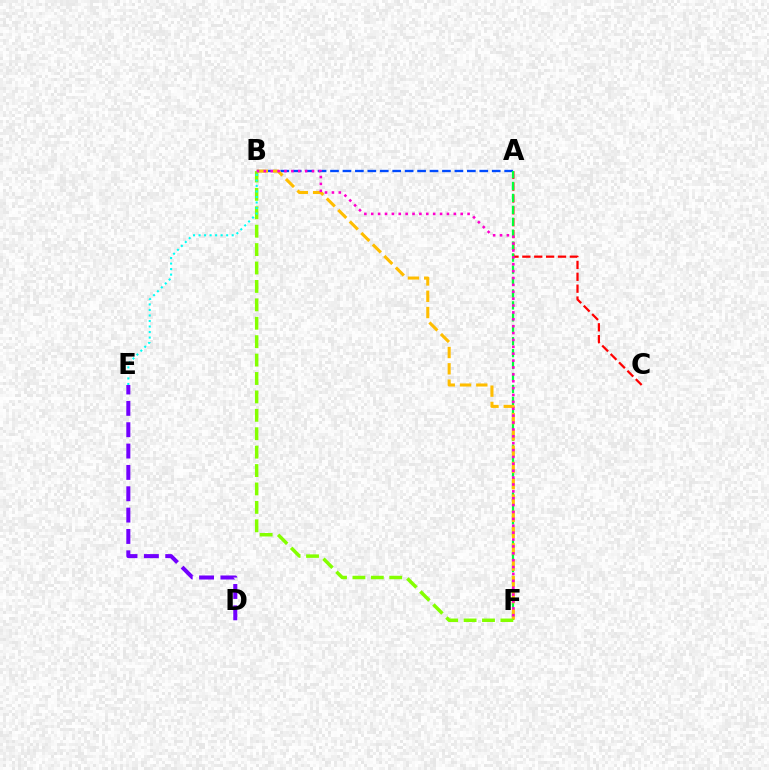{('A', 'B'): [{'color': '#004bff', 'line_style': 'dashed', 'thickness': 1.69}], ('A', 'C'): [{'color': '#ff0000', 'line_style': 'dashed', 'thickness': 1.61}], ('D', 'E'): [{'color': '#7200ff', 'line_style': 'dashed', 'thickness': 2.9}], ('A', 'F'): [{'color': '#00ff39', 'line_style': 'dashed', 'thickness': 1.62}], ('B', 'F'): [{'color': '#ffbd00', 'line_style': 'dashed', 'thickness': 2.21}, {'color': '#84ff00', 'line_style': 'dashed', 'thickness': 2.5}, {'color': '#ff00cf', 'line_style': 'dotted', 'thickness': 1.87}], ('B', 'E'): [{'color': '#00fff6', 'line_style': 'dotted', 'thickness': 1.5}]}